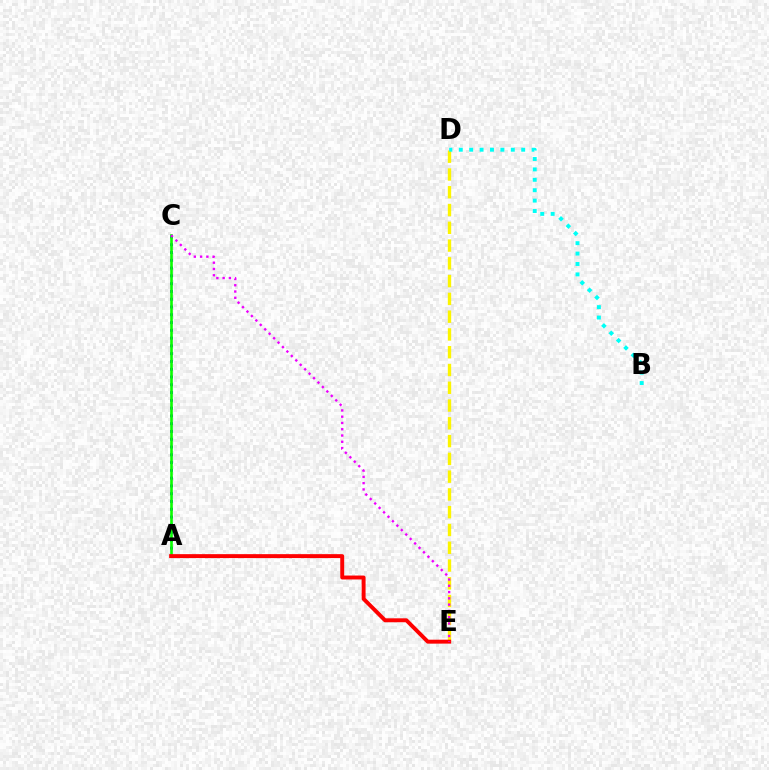{('A', 'C'): [{'color': '#0010ff', 'line_style': 'dotted', 'thickness': 2.11}, {'color': '#08ff00', 'line_style': 'solid', 'thickness': 1.88}], ('D', 'E'): [{'color': '#fcf500', 'line_style': 'dashed', 'thickness': 2.41}], ('B', 'D'): [{'color': '#00fff6', 'line_style': 'dotted', 'thickness': 2.83}], ('A', 'E'): [{'color': '#ff0000', 'line_style': 'solid', 'thickness': 2.83}], ('C', 'E'): [{'color': '#ee00ff', 'line_style': 'dotted', 'thickness': 1.71}]}